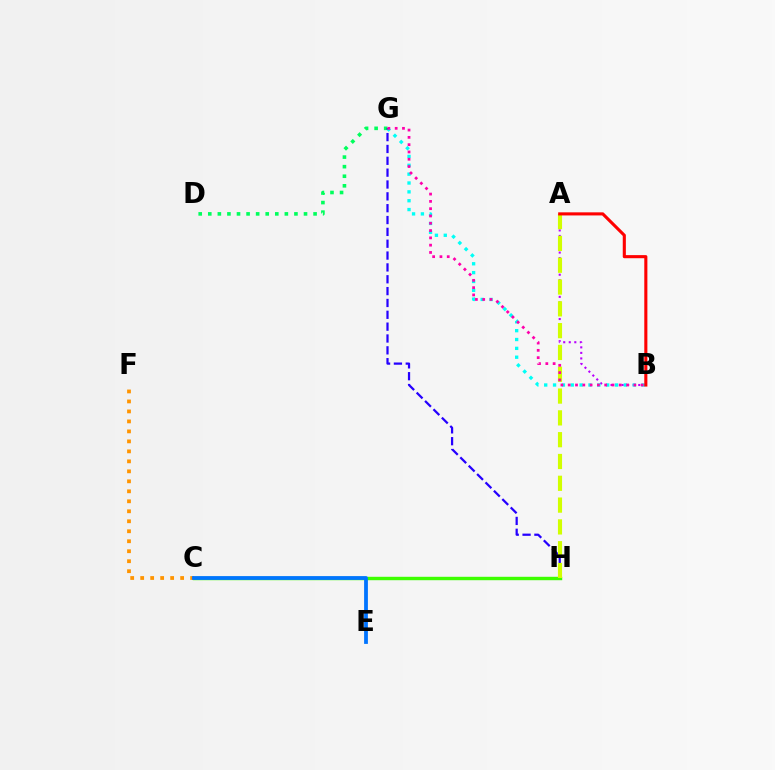{('C', 'H'): [{'color': '#3dff00', 'line_style': 'solid', 'thickness': 2.46}], ('A', 'B'): [{'color': '#b900ff', 'line_style': 'dotted', 'thickness': 1.5}, {'color': '#ff0000', 'line_style': 'solid', 'thickness': 2.23}], ('C', 'F'): [{'color': '#ff9400', 'line_style': 'dotted', 'thickness': 2.71}], ('B', 'G'): [{'color': '#00fff6', 'line_style': 'dotted', 'thickness': 2.41}, {'color': '#ff00ac', 'line_style': 'dotted', 'thickness': 1.98}], ('C', 'E'): [{'color': '#0074ff', 'line_style': 'solid', 'thickness': 2.72}], ('D', 'G'): [{'color': '#00ff5c', 'line_style': 'dotted', 'thickness': 2.6}], ('G', 'H'): [{'color': '#2500ff', 'line_style': 'dashed', 'thickness': 1.61}], ('A', 'H'): [{'color': '#d1ff00', 'line_style': 'dashed', 'thickness': 2.96}]}